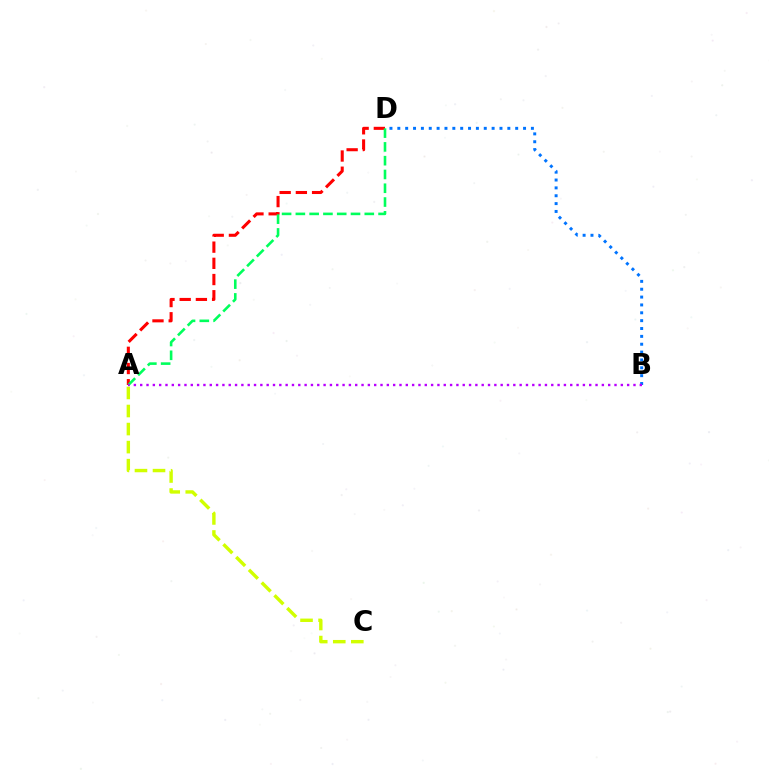{('A', 'D'): [{'color': '#ff0000', 'line_style': 'dashed', 'thickness': 2.2}, {'color': '#00ff5c', 'line_style': 'dashed', 'thickness': 1.87}], ('B', 'D'): [{'color': '#0074ff', 'line_style': 'dotted', 'thickness': 2.14}], ('A', 'C'): [{'color': '#d1ff00', 'line_style': 'dashed', 'thickness': 2.45}], ('A', 'B'): [{'color': '#b900ff', 'line_style': 'dotted', 'thickness': 1.72}]}